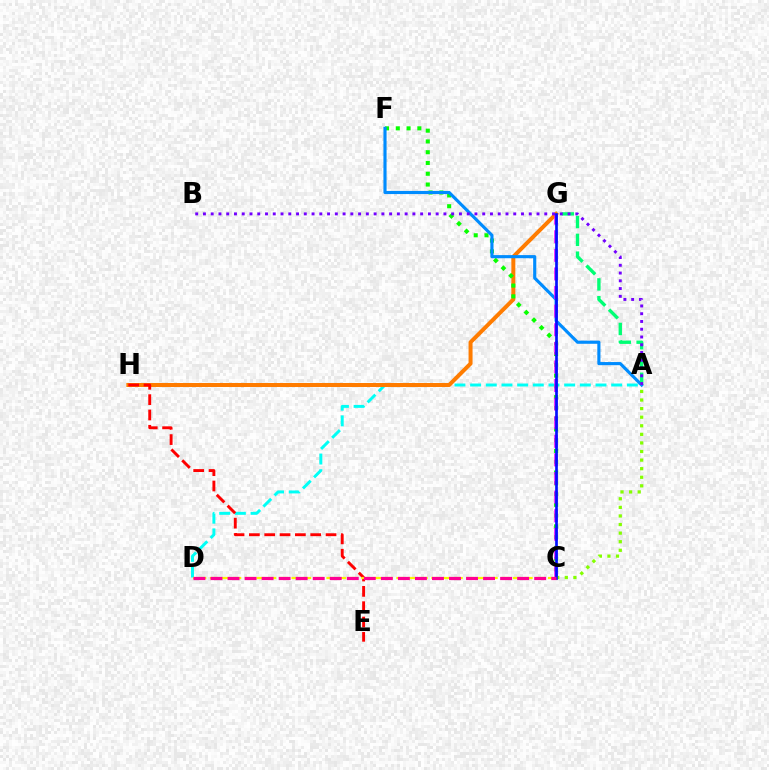{('A', 'D'): [{'color': '#00fff6', 'line_style': 'dashed', 'thickness': 2.13}], ('G', 'H'): [{'color': '#ff7c00', 'line_style': 'solid', 'thickness': 2.87}], ('C', 'F'): [{'color': '#08ff00', 'line_style': 'dotted', 'thickness': 2.93}], ('A', 'F'): [{'color': '#008cff', 'line_style': 'solid', 'thickness': 2.25}], ('C', 'G'): [{'color': '#ee00ff', 'line_style': 'dashed', 'thickness': 2.53}, {'color': '#0010ff', 'line_style': 'solid', 'thickness': 1.94}], ('E', 'H'): [{'color': '#ff0000', 'line_style': 'dashed', 'thickness': 2.08}], ('A', 'G'): [{'color': '#00ff74', 'line_style': 'dashed', 'thickness': 2.42}], ('A', 'C'): [{'color': '#84ff00', 'line_style': 'dotted', 'thickness': 2.33}], ('A', 'B'): [{'color': '#7200ff', 'line_style': 'dotted', 'thickness': 2.11}], ('C', 'D'): [{'color': '#fcf500', 'line_style': 'dashed', 'thickness': 1.58}, {'color': '#ff0094', 'line_style': 'dashed', 'thickness': 2.31}]}